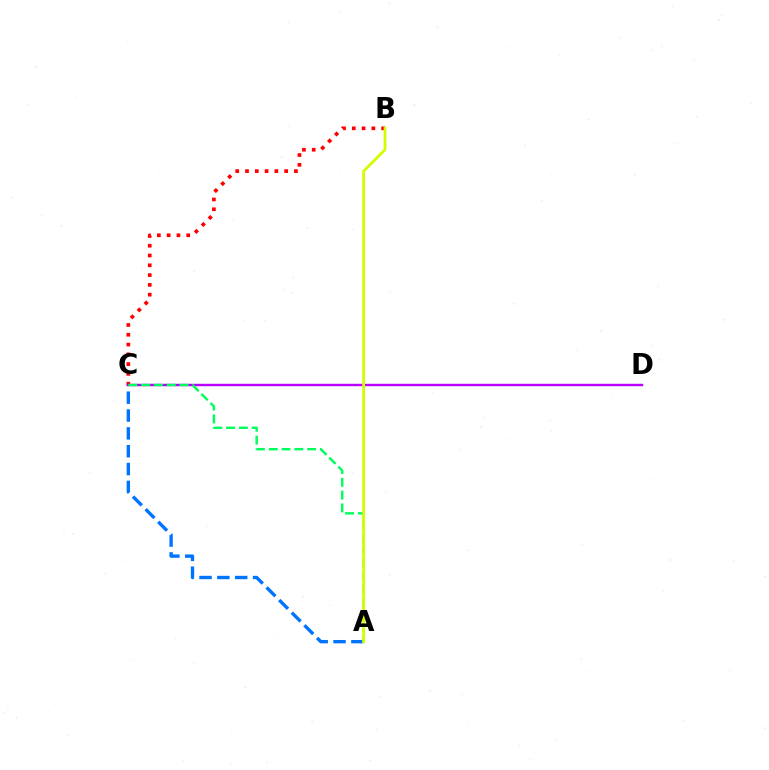{('A', 'C'): [{'color': '#0074ff', 'line_style': 'dashed', 'thickness': 2.42}, {'color': '#00ff5c', 'line_style': 'dashed', 'thickness': 1.74}], ('B', 'C'): [{'color': '#ff0000', 'line_style': 'dotted', 'thickness': 2.66}], ('C', 'D'): [{'color': '#b900ff', 'line_style': 'solid', 'thickness': 1.75}], ('A', 'B'): [{'color': '#d1ff00', 'line_style': 'solid', 'thickness': 2.01}]}